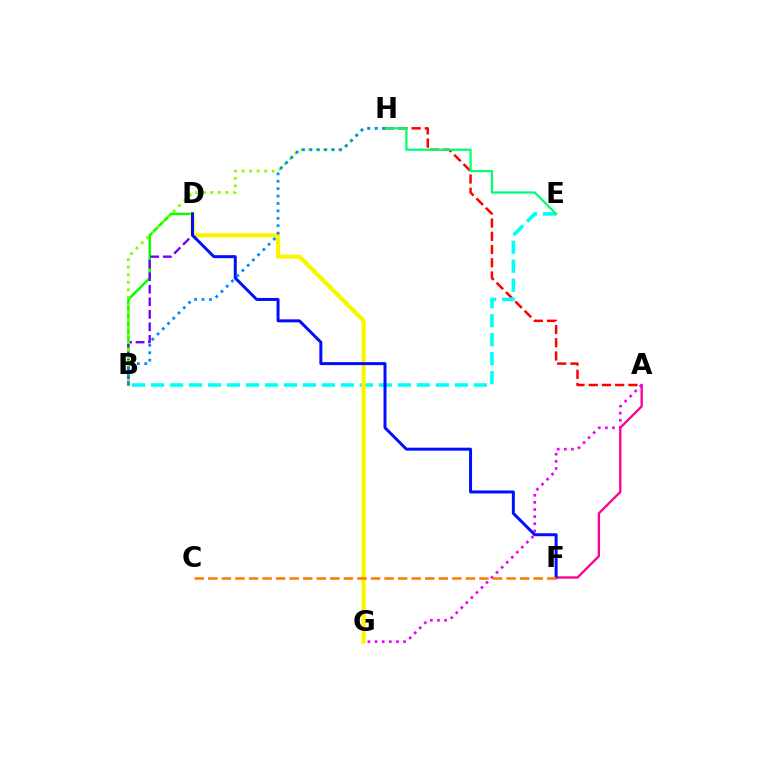{('A', 'F'): [{'color': '#ff0094', 'line_style': 'solid', 'thickness': 1.69}], ('B', 'D'): [{'color': '#08ff00', 'line_style': 'solid', 'thickness': 1.8}, {'color': '#7200ff', 'line_style': 'dashed', 'thickness': 1.7}], ('A', 'H'): [{'color': '#ff0000', 'line_style': 'dashed', 'thickness': 1.8}], ('A', 'G'): [{'color': '#ee00ff', 'line_style': 'dotted', 'thickness': 1.94}], ('B', 'H'): [{'color': '#84ff00', 'line_style': 'dotted', 'thickness': 2.05}, {'color': '#008cff', 'line_style': 'dotted', 'thickness': 2.01}], ('B', 'E'): [{'color': '#00fff6', 'line_style': 'dashed', 'thickness': 2.58}], ('E', 'H'): [{'color': '#00ff74', 'line_style': 'solid', 'thickness': 1.64}], ('D', 'G'): [{'color': '#fcf500', 'line_style': 'solid', 'thickness': 3.0}], ('D', 'F'): [{'color': '#0010ff', 'line_style': 'solid', 'thickness': 2.15}], ('C', 'F'): [{'color': '#ff7c00', 'line_style': 'dashed', 'thickness': 1.84}]}